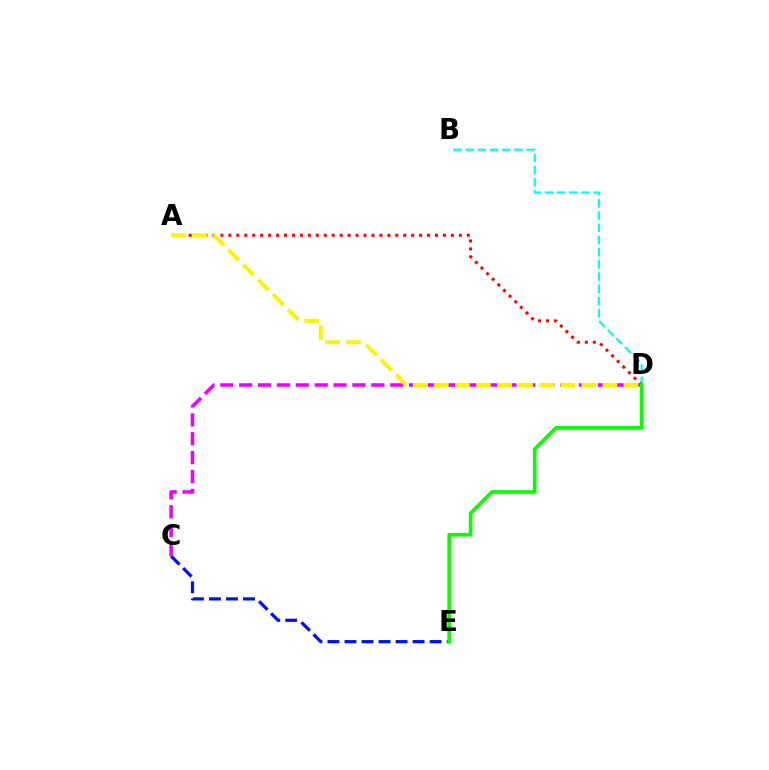{('B', 'D'): [{'color': '#00fff6', 'line_style': 'dashed', 'thickness': 1.66}], ('A', 'D'): [{'color': '#ff0000', 'line_style': 'dotted', 'thickness': 2.16}, {'color': '#fcf500', 'line_style': 'dashed', 'thickness': 2.86}], ('C', 'E'): [{'color': '#0010ff', 'line_style': 'dashed', 'thickness': 2.31}], ('C', 'D'): [{'color': '#ee00ff', 'line_style': 'dashed', 'thickness': 2.56}], ('D', 'E'): [{'color': '#08ff00', 'line_style': 'solid', 'thickness': 2.65}]}